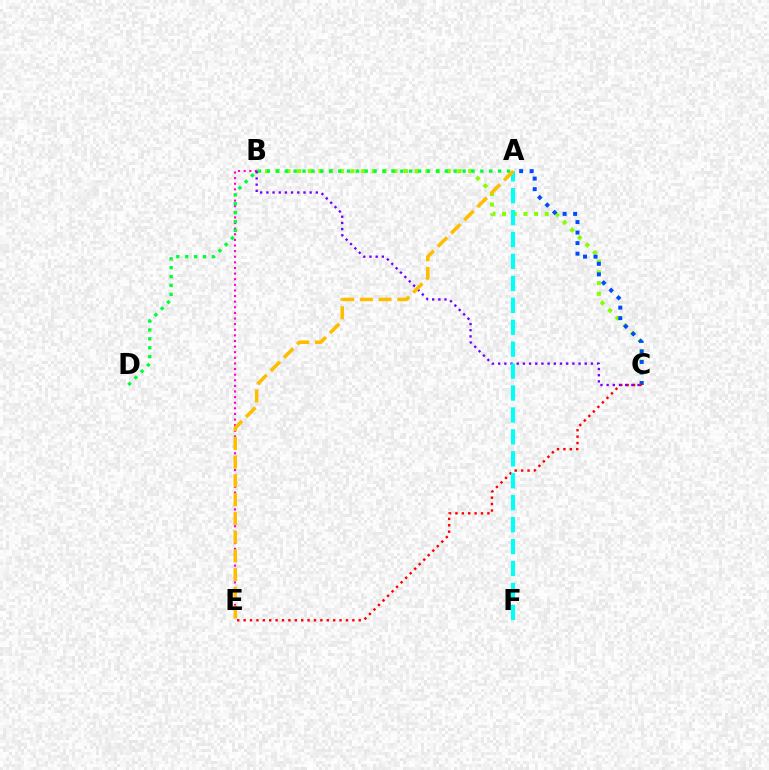{('B', 'C'): [{'color': '#84ff00', 'line_style': 'dotted', 'thickness': 2.91}, {'color': '#7200ff', 'line_style': 'dotted', 'thickness': 1.68}], ('B', 'E'): [{'color': '#ff00cf', 'line_style': 'dotted', 'thickness': 1.53}], ('A', 'C'): [{'color': '#004bff', 'line_style': 'dotted', 'thickness': 2.86}], ('A', 'D'): [{'color': '#00ff39', 'line_style': 'dotted', 'thickness': 2.42}], ('C', 'E'): [{'color': '#ff0000', 'line_style': 'dotted', 'thickness': 1.74}], ('A', 'F'): [{'color': '#00fff6', 'line_style': 'dashed', 'thickness': 2.98}], ('A', 'E'): [{'color': '#ffbd00', 'line_style': 'dashed', 'thickness': 2.55}]}